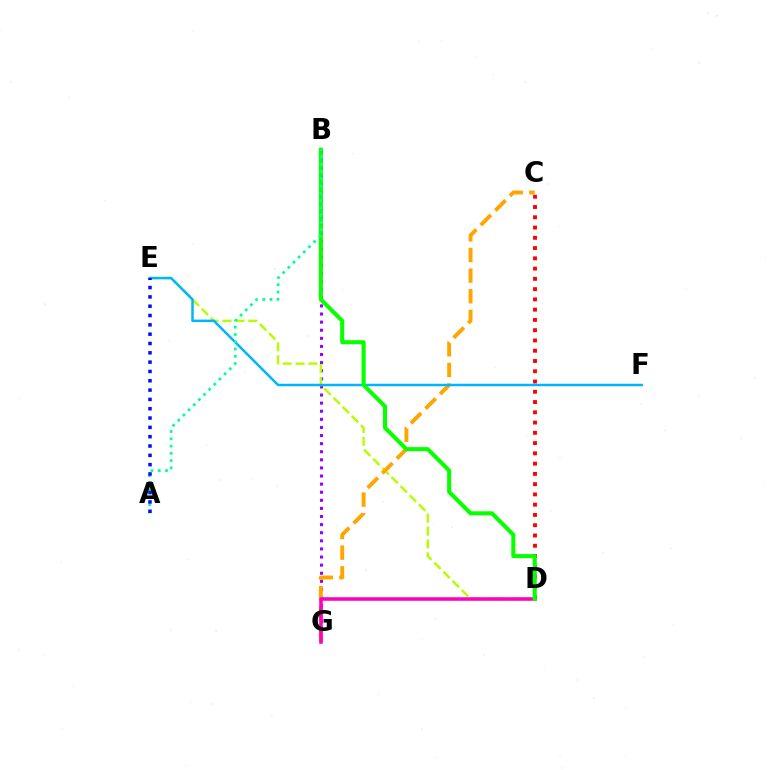{('B', 'G'): [{'color': '#9b00ff', 'line_style': 'dotted', 'thickness': 2.2}], ('D', 'E'): [{'color': '#b3ff00', 'line_style': 'dashed', 'thickness': 1.75}], ('C', 'G'): [{'color': '#ffa500', 'line_style': 'dashed', 'thickness': 2.8}], ('C', 'D'): [{'color': '#ff0000', 'line_style': 'dotted', 'thickness': 2.79}], ('E', 'F'): [{'color': '#00b5ff', 'line_style': 'solid', 'thickness': 1.79}], ('D', 'G'): [{'color': '#ff00bd', 'line_style': 'solid', 'thickness': 2.57}], ('B', 'D'): [{'color': '#08ff00', 'line_style': 'solid', 'thickness': 2.93}], ('A', 'B'): [{'color': '#00ff9d', 'line_style': 'dotted', 'thickness': 1.98}], ('A', 'E'): [{'color': '#0010ff', 'line_style': 'dotted', 'thickness': 2.53}]}